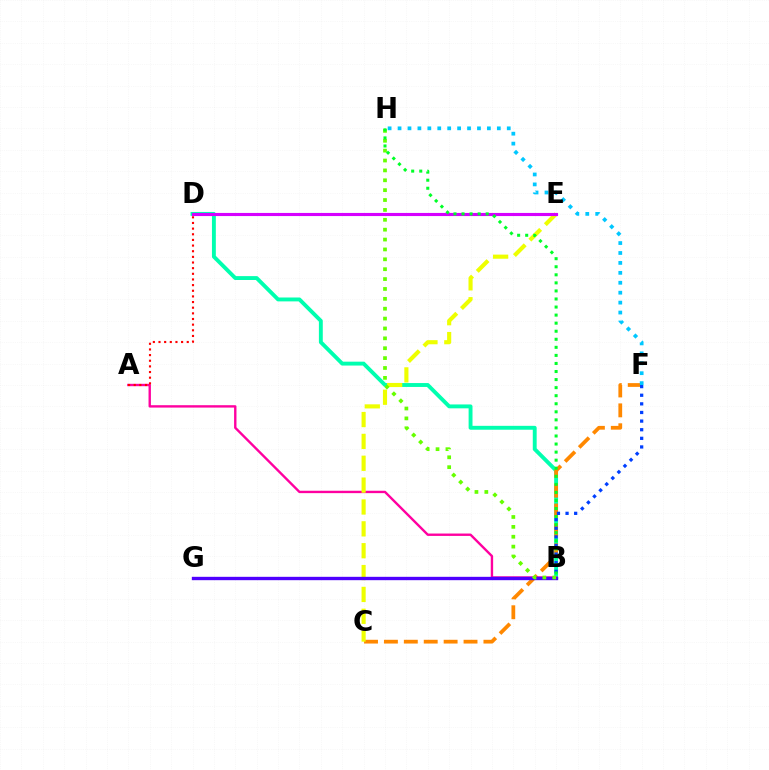{('B', 'D'): [{'color': '#00ffaf', 'line_style': 'solid', 'thickness': 2.8}], ('C', 'F'): [{'color': '#ff8800', 'line_style': 'dashed', 'thickness': 2.7}], ('A', 'B'): [{'color': '#ff00a0', 'line_style': 'solid', 'thickness': 1.72}], ('A', 'D'): [{'color': '#ff0000', 'line_style': 'dotted', 'thickness': 1.53}], ('C', 'E'): [{'color': '#eeff00', 'line_style': 'dashed', 'thickness': 2.97}], ('D', 'E'): [{'color': '#d600ff', 'line_style': 'solid', 'thickness': 2.24}], ('F', 'H'): [{'color': '#00c7ff', 'line_style': 'dotted', 'thickness': 2.7}], ('B', 'F'): [{'color': '#003fff', 'line_style': 'dotted', 'thickness': 2.34}], ('B', 'G'): [{'color': '#4f00ff', 'line_style': 'solid', 'thickness': 2.42}], ('B', 'H'): [{'color': '#66ff00', 'line_style': 'dotted', 'thickness': 2.68}, {'color': '#00ff27', 'line_style': 'dotted', 'thickness': 2.19}]}